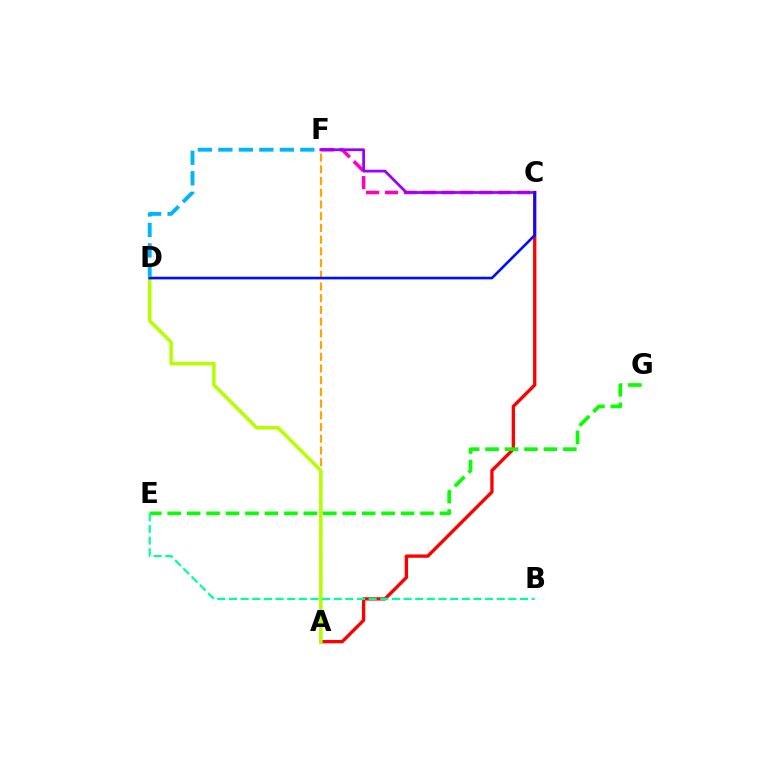{('A', 'C'): [{'color': '#ff0000', 'line_style': 'solid', 'thickness': 2.39}], ('C', 'F'): [{'color': '#ff00bd', 'line_style': 'dashed', 'thickness': 2.56}, {'color': '#9b00ff', 'line_style': 'solid', 'thickness': 1.99}], ('D', 'F'): [{'color': '#00b5ff', 'line_style': 'dashed', 'thickness': 2.78}], ('E', 'G'): [{'color': '#08ff00', 'line_style': 'dashed', 'thickness': 2.64}], ('A', 'F'): [{'color': '#ffa500', 'line_style': 'dashed', 'thickness': 1.59}], ('A', 'D'): [{'color': '#b3ff00', 'line_style': 'solid', 'thickness': 2.53}], ('C', 'D'): [{'color': '#0010ff', 'line_style': 'solid', 'thickness': 1.9}], ('B', 'E'): [{'color': '#00ff9d', 'line_style': 'dashed', 'thickness': 1.58}]}